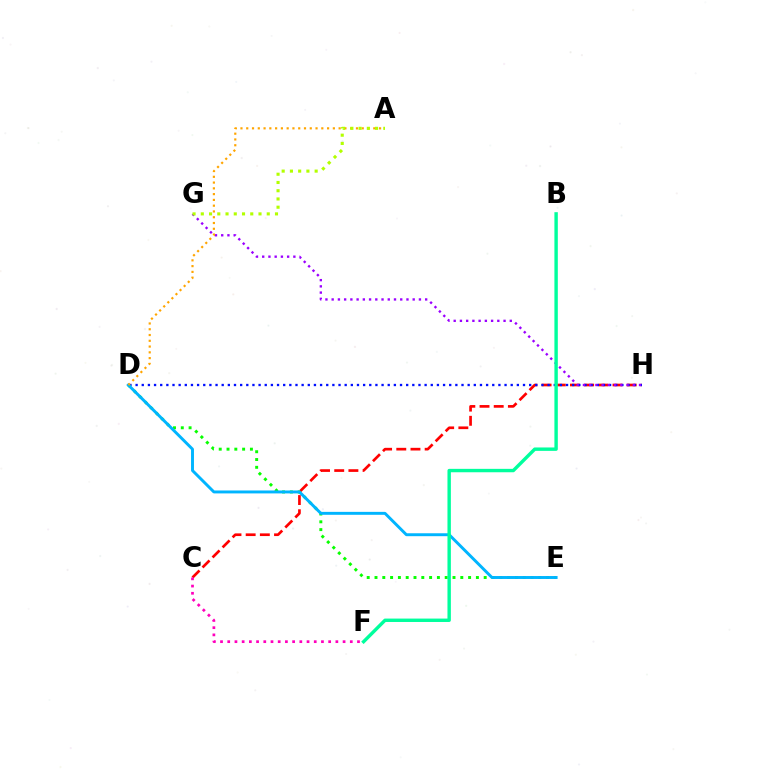{('C', 'H'): [{'color': '#ff0000', 'line_style': 'dashed', 'thickness': 1.93}], ('D', 'H'): [{'color': '#0010ff', 'line_style': 'dotted', 'thickness': 1.67}], ('D', 'E'): [{'color': '#08ff00', 'line_style': 'dotted', 'thickness': 2.12}, {'color': '#00b5ff', 'line_style': 'solid', 'thickness': 2.11}], ('G', 'H'): [{'color': '#9b00ff', 'line_style': 'dotted', 'thickness': 1.69}], ('B', 'F'): [{'color': '#00ff9d', 'line_style': 'solid', 'thickness': 2.45}], ('A', 'D'): [{'color': '#ffa500', 'line_style': 'dotted', 'thickness': 1.57}], ('C', 'F'): [{'color': '#ff00bd', 'line_style': 'dotted', 'thickness': 1.96}], ('A', 'G'): [{'color': '#b3ff00', 'line_style': 'dotted', 'thickness': 2.24}]}